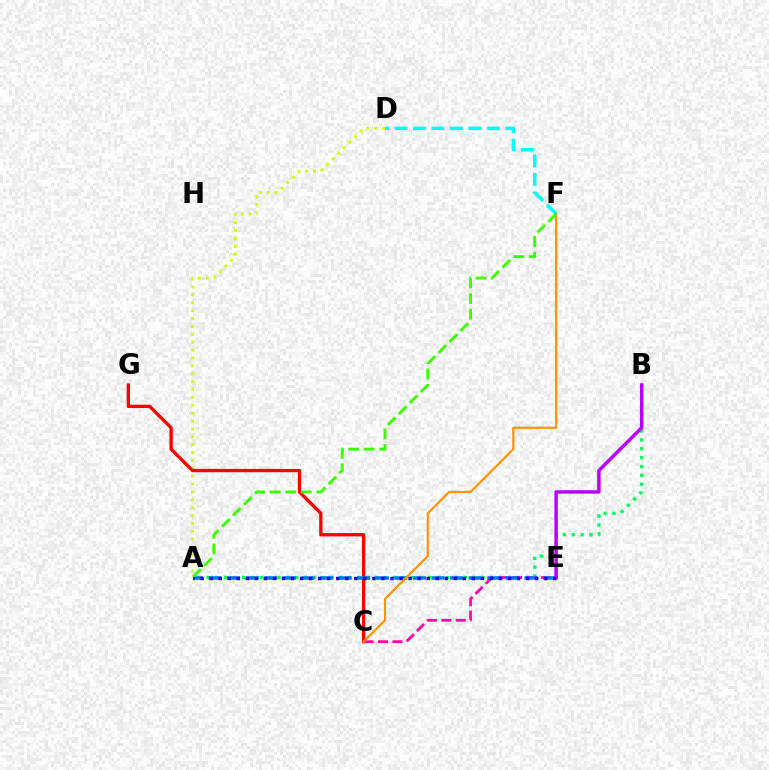{('A', 'D'): [{'color': '#d1ff00', 'line_style': 'dotted', 'thickness': 2.14}], ('C', 'G'): [{'color': '#ff0000', 'line_style': 'solid', 'thickness': 2.38}], ('A', 'B'): [{'color': '#00ff5c', 'line_style': 'dotted', 'thickness': 2.41}], ('D', 'F'): [{'color': '#00fff6', 'line_style': 'dashed', 'thickness': 2.51}], ('C', 'E'): [{'color': '#ff00ac', 'line_style': 'dashed', 'thickness': 1.96}], ('A', 'E'): [{'color': '#0074ff', 'line_style': 'dashed', 'thickness': 2.52}, {'color': '#2500ff', 'line_style': 'dotted', 'thickness': 2.46}], ('C', 'F'): [{'color': '#ff9400', 'line_style': 'solid', 'thickness': 1.58}], ('A', 'F'): [{'color': '#3dff00', 'line_style': 'dashed', 'thickness': 2.11}], ('B', 'E'): [{'color': '#b900ff', 'line_style': 'solid', 'thickness': 2.47}]}